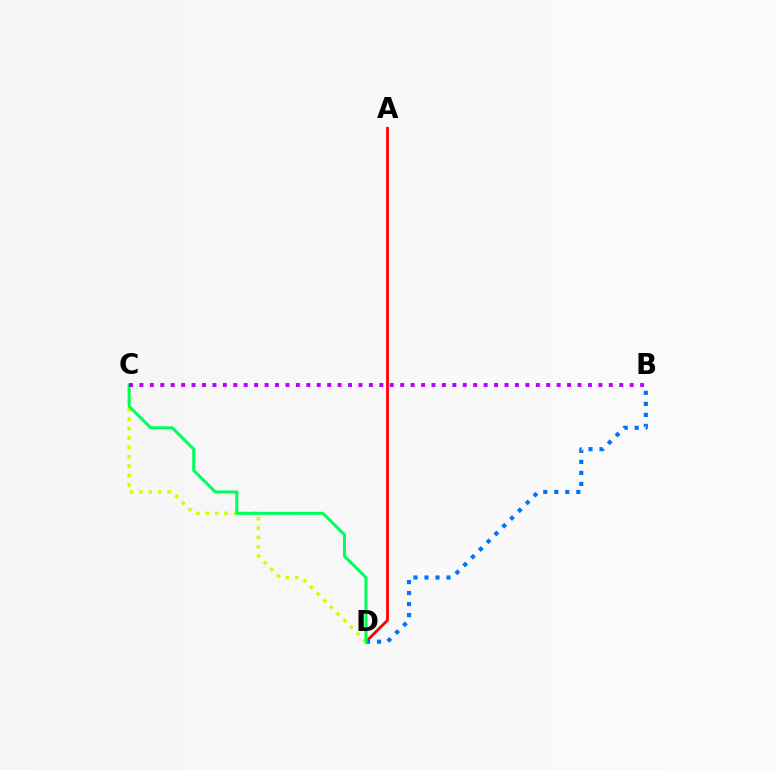{('A', 'D'): [{'color': '#ff0000', 'line_style': 'solid', 'thickness': 2.01}], ('B', 'D'): [{'color': '#0074ff', 'line_style': 'dotted', 'thickness': 2.99}], ('C', 'D'): [{'color': '#d1ff00', 'line_style': 'dotted', 'thickness': 2.55}, {'color': '#00ff5c', 'line_style': 'solid', 'thickness': 2.18}], ('B', 'C'): [{'color': '#b900ff', 'line_style': 'dotted', 'thickness': 2.83}]}